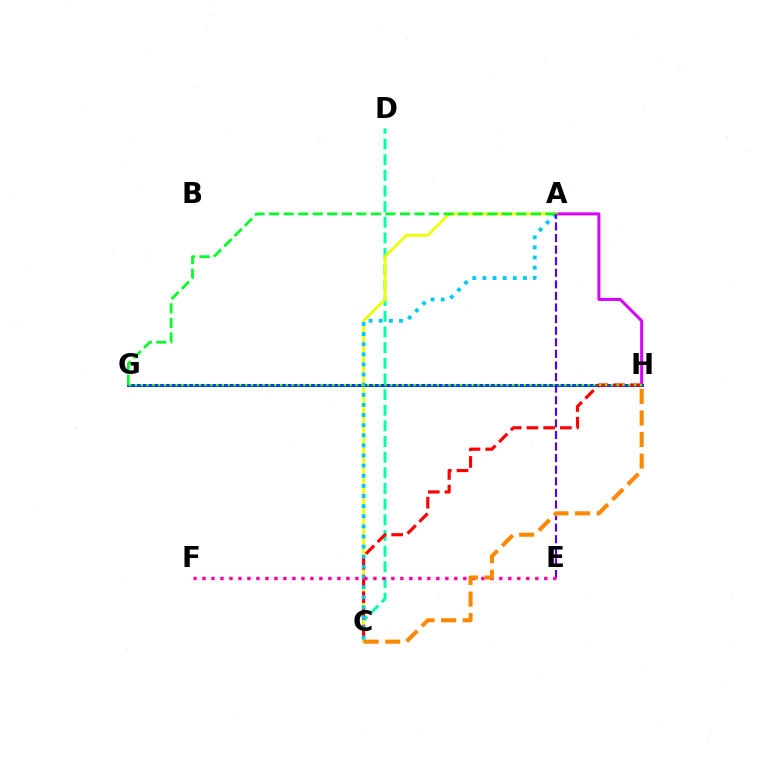{('C', 'D'): [{'color': '#00ffaf', 'line_style': 'dashed', 'thickness': 2.13}], ('A', 'H'): [{'color': '#d600ff', 'line_style': 'solid', 'thickness': 2.15}], ('A', 'C'): [{'color': '#eeff00', 'line_style': 'solid', 'thickness': 2.0}, {'color': '#00c7ff', 'line_style': 'dotted', 'thickness': 2.75}], ('G', 'H'): [{'color': '#003fff', 'line_style': 'solid', 'thickness': 2.13}, {'color': '#66ff00', 'line_style': 'dotted', 'thickness': 1.58}], ('C', 'H'): [{'color': '#ff0000', 'line_style': 'dashed', 'thickness': 2.27}, {'color': '#ff8800', 'line_style': 'dashed', 'thickness': 2.93}], ('A', 'G'): [{'color': '#00ff27', 'line_style': 'dashed', 'thickness': 1.98}], ('A', 'E'): [{'color': '#4f00ff', 'line_style': 'dashed', 'thickness': 1.57}], ('E', 'F'): [{'color': '#ff00a0', 'line_style': 'dotted', 'thickness': 2.44}]}